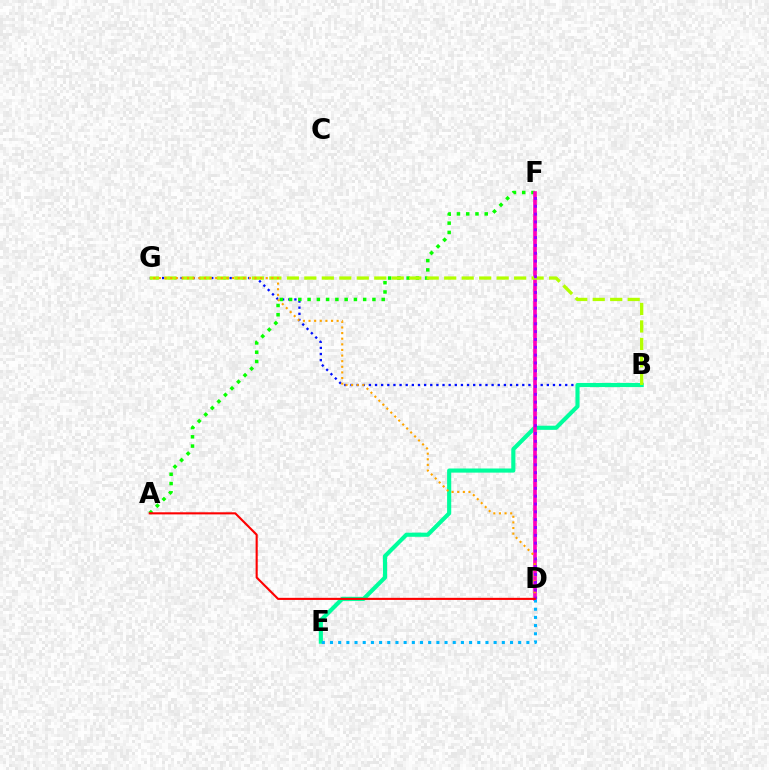{('B', 'G'): [{'color': '#0010ff', 'line_style': 'dotted', 'thickness': 1.67}, {'color': '#b3ff00', 'line_style': 'dashed', 'thickness': 2.38}], ('A', 'F'): [{'color': '#08ff00', 'line_style': 'dotted', 'thickness': 2.52}], ('B', 'E'): [{'color': '#00ff9d', 'line_style': 'solid', 'thickness': 2.97}], ('D', 'F'): [{'color': '#ff00bd', 'line_style': 'solid', 'thickness': 2.64}, {'color': '#9b00ff', 'line_style': 'dotted', 'thickness': 2.13}], ('D', 'G'): [{'color': '#ffa500', 'line_style': 'dotted', 'thickness': 1.53}], ('D', 'E'): [{'color': '#00b5ff', 'line_style': 'dotted', 'thickness': 2.22}], ('A', 'D'): [{'color': '#ff0000', 'line_style': 'solid', 'thickness': 1.52}]}